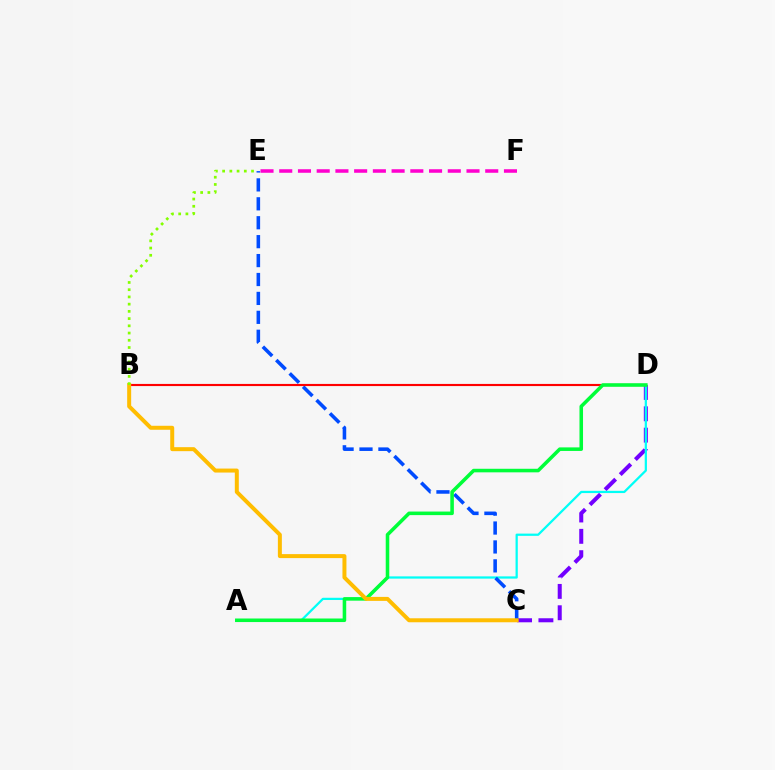{('C', 'D'): [{'color': '#7200ff', 'line_style': 'dashed', 'thickness': 2.9}], ('A', 'D'): [{'color': '#00fff6', 'line_style': 'solid', 'thickness': 1.61}, {'color': '#00ff39', 'line_style': 'solid', 'thickness': 2.56}], ('E', 'F'): [{'color': '#ff00cf', 'line_style': 'dashed', 'thickness': 2.54}], ('C', 'E'): [{'color': '#004bff', 'line_style': 'dashed', 'thickness': 2.57}], ('B', 'D'): [{'color': '#ff0000', 'line_style': 'solid', 'thickness': 1.54}], ('B', 'C'): [{'color': '#ffbd00', 'line_style': 'solid', 'thickness': 2.87}], ('B', 'E'): [{'color': '#84ff00', 'line_style': 'dotted', 'thickness': 1.96}]}